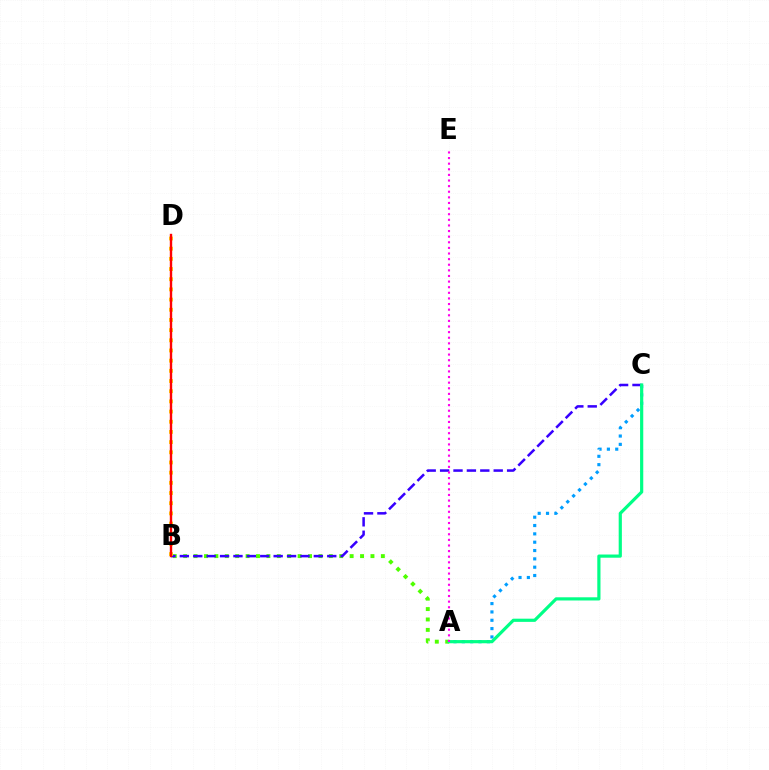{('A', 'B'): [{'color': '#4fff00', 'line_style': 'dotted', 'thickness': 2.83}], ('B', 'C'): [{'color': '#3700ff', 'line_style': 'dashed', 'thickness': 1.82}], ('A', 'C'): [{'color': '#009eff', 'line_style': 'dotted', 'thickness': 2.26}, {'color': '#00ff86', 'line_style': 'solid', 'thickness': 2.3}], ('B', 'D'): [{'color': '#ffd500', 'line_style': 'dotted', 'thickness': 2.77}, {'color': '#ff0000', 'line_style': 'solid', 'thickness': 1.72}], ('A', 'E'): [{'color': '#ff00ed', 'line_style': 'dotted', 'thickness': 1.53}]}